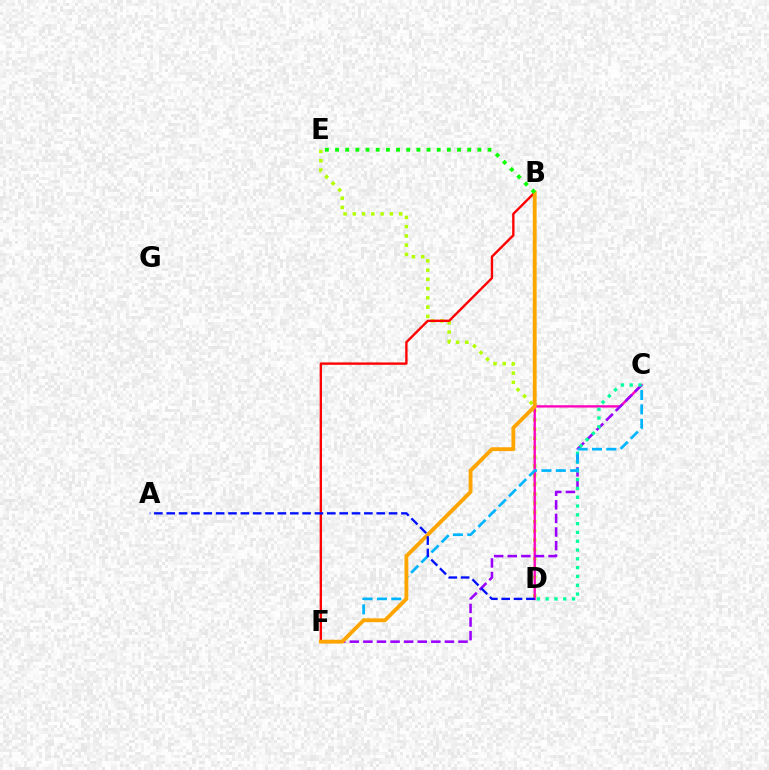{('D', 'E'): [{'color': '#b3ff00', 'line_style': 'dotted', 'thickness': 2.52}], ('C', 'D'): [{'color': '#ff00bd', 'line_style': 'solid', 'thickness': 1.67}, {'color': '#00ff9d', 'line_style': 'dotted', 'thickness': 2.39}], ('C', 'F'): [{'color': '#9b00ff', 'line_style': 'dashed', 'thickness': 1.85}, {'color': '#00b5ff', 'line_style': 'dashed', 'thickness': 1.95}], ('B', 'F'): [{'color': '#ff0000', 'line_style': 'solid', 'thickness': 1.7}, {'color': '#ffa500', 'line_style': 'solid', 'thickness': 2.76}], ('B', 'E'): [{'color': '#08ff00', 'line_style': 'dotted', 'thickness': 2.76}], ('A', 'D'): [{'color': '#0010ff', 'line_style': 'dashed', 'thickness': 1.68}]}